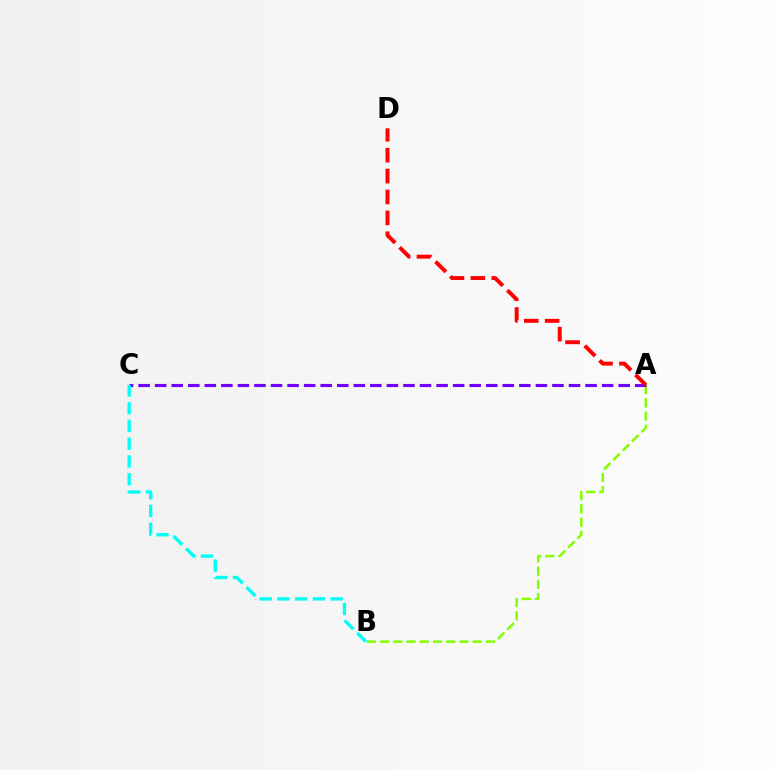{('A', 'B'): [{'color': '#84ff00', 'line_style': 'dashed', 'thickness': 1.8}], ('A', 'C'): [{'color': '#7200ff', 'line_style': 'dashed', 'thickness': 2.25}], ('A', 'D'): [{'color': '#ff0000', 'line_style': 'dashed', 'thickness': 2.84}], ('B', 'C'): [{'color': '#00fff6', 'line_style': 'dashed', 'thickness': 2.41}]}